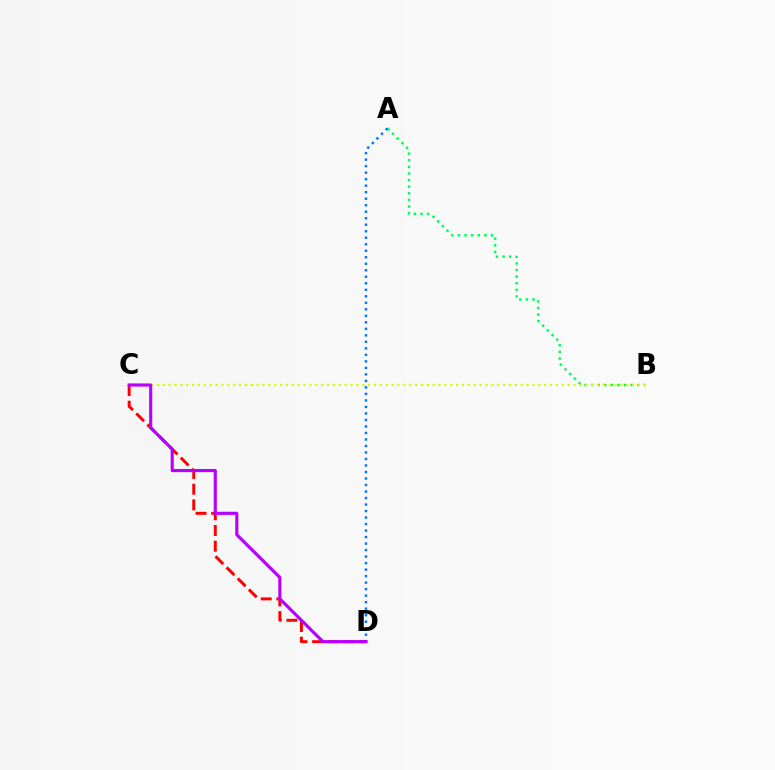{('C', 'D'): [{'color': '#ff0000', 'line_style': 'dashed', 'thickness': 2.13}, {'color': '#b900ff', 'line_style': 'solid', 'thickness': 2.27}], ('A', 'B'): [{'color': '#00ff5c', 'line_style': 'dotted', 'thickness': 1.8}], ('A', 'D'): [{'color': '#0074ff', 'line_style': 'dotted', 'thickness': 1.77}], ('B', 'C'): [{'color': '#d1ff00', 'line_style': 'dotted', 'thickness': 1.59}]}